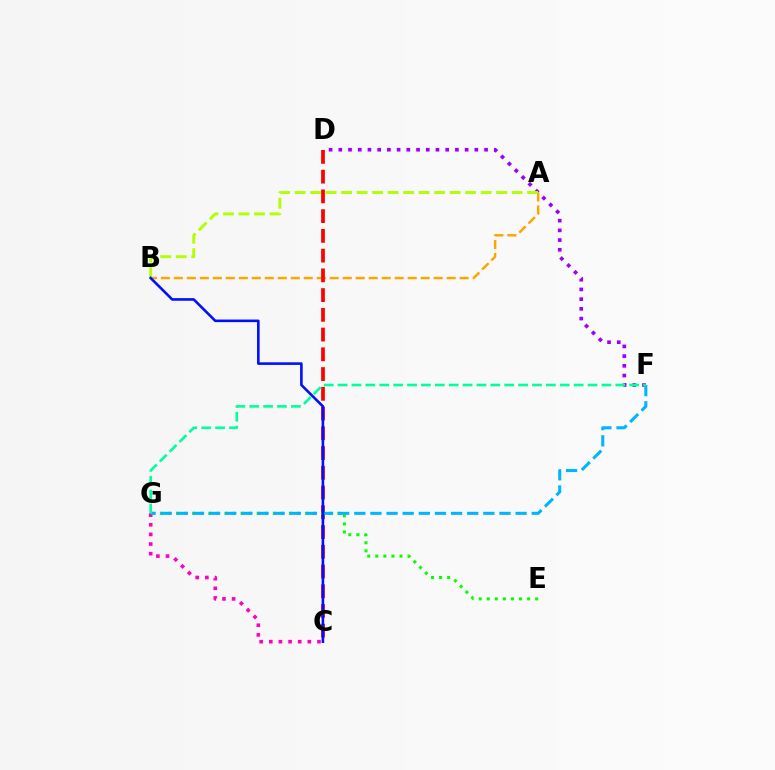{('C', 'G'): [{'color': '#ff00bd', 'line_style': 'dotted', 'thickness': 2.62}], ('A', 'B'): [{'color': '#ffa500', 'line_style': 'dashed', 'thickness': 1.76}, {'color': '#b3ff00', 'line_style': 'dashed', 'thickness': 2.11}], ('D', 'F'): [{'color': '#9b00ff', 'line_style': 'dotted', 'thickness': 2.64}], ('C', 'D'): [{'color': '#ff0000', 'line_style': 'dashed', 'thickness': 2.68}], ('E', 'G'): [{'color': '#08ff00', 'line_style': 'dotted', 'thickness': 2.19}], ('F', 'G'): [{'color': '#00b5ff', 'line_style': 'dashed', 'thickness': 2.19}, {'color': '#00ff9d', 'line_style': 'dashed', 'thickness': 1.89}], ('B', 'C'): [{'color': '#0010ff', 'line_style': 'solid', 'thickness': 1.87}]}